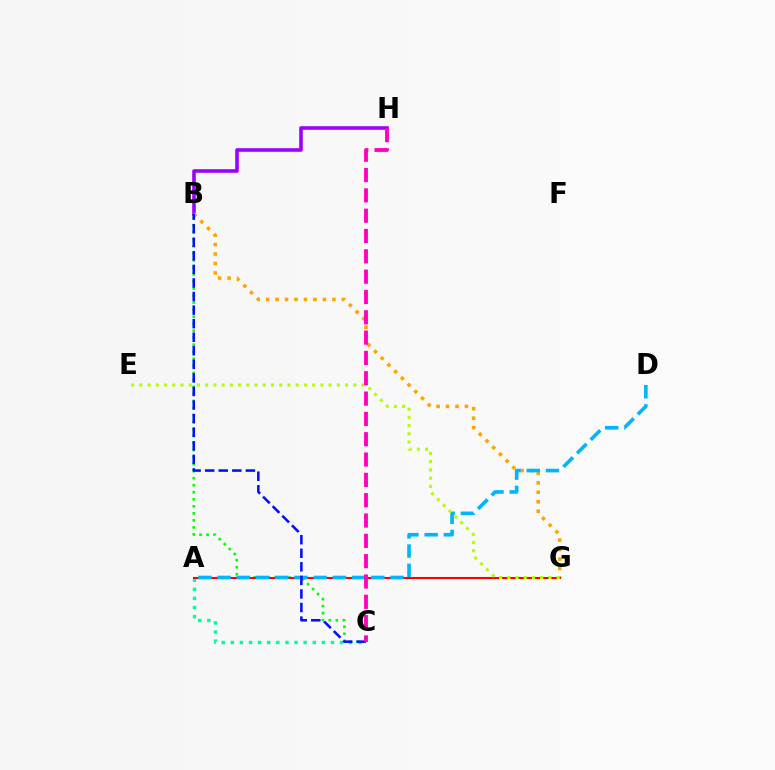{('B', 'C'): [{'color': '#08ff00', 'line_style': 'dotted', 'thickness': 1.91}, {'color': '#0010ff', 'line_style': 'dashed', 'thickness': 1.84}], ('B', 'H'): [{'color': '#9b00ff', 'line_style': 'solid', 'thickness': 2.57}], ('B', 'G'): [{'color': '#ffa500', 'line_style': 'dotted', 'thickness': 2.57}], ('A', 'C'): [{'color': '#00ff9d', 'line_style': 'dotted', 'thickness': 2.47}], ('A', 'G'): [{'color': '#ff0000', 'line_style': 'solid', 'thickness': 1.5}], ('A', 'D'): [{'color': '#00b5ff', 'line_style': 'dashed', 'thickness': 2.61}], ('E', 'G'): [{'color': '#b3ff00', 'line_style': 'dotted', 'thickness': 2.24}], ('C', 'H'): [{'color': '#ff00bd', 'line_style': 'dashed', 'thickness': 2.76}]}